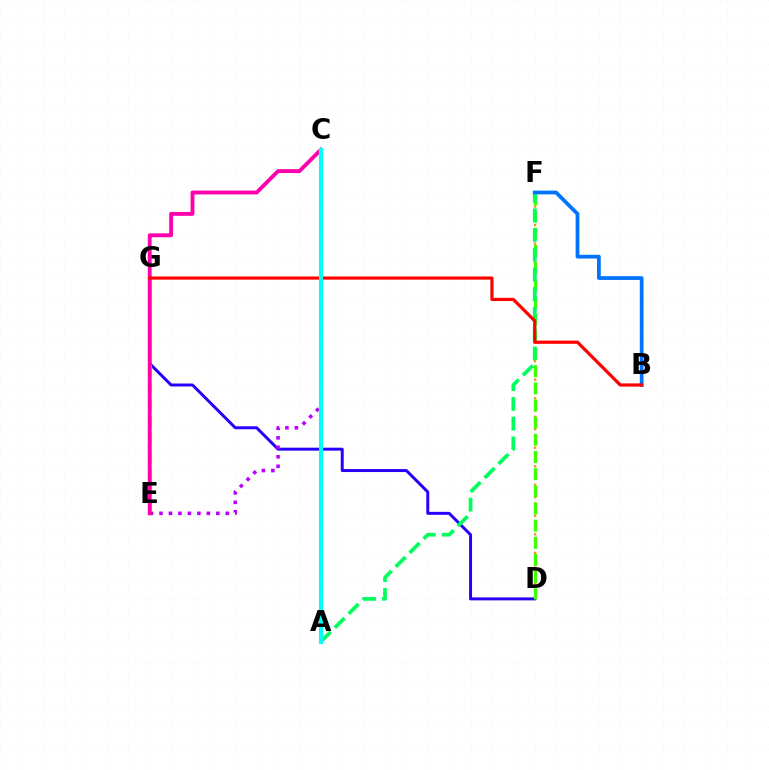{('D', 'F'): [{'color': '#ff9400', 'line_style': 'dotted', 'thickness': 1.68}, {'color': '#3dff00', 'line_style': 'dashed', 'thickness': 2.33}], ('D', 'G'): [{'color': '#2500ff', 'line_style': 'solid', 'thickness': 2.13}], ('E', 'G'): [{'color': '#d1ff00', 'line_style': 'dashed', 'thickness': 2.31}], ('A', 'F'): [{'color': '#00ff5c', 'line_style': 'dashed', 'thickness': 2.68}], ('B', 'F'): [{'color': '#0074ff', 'line_style': 'solid', 'thickness': 2.7}], ('C', 'E'): [{'color': '#b900ff', 'line_style': 'dotted', 'thickness': 2.57}, {'color': '#ff00ac', 'line_style': 'solid', 'thickness': 2.78}], ('B', 'G'): [{'color': '#ff0000', 'line_style': 'solid', 'thickness': 2.31}], ('A', 'C'): [{'color': '#00fff6', 'line_style': 'solid', 'thickness': 2.96}]}